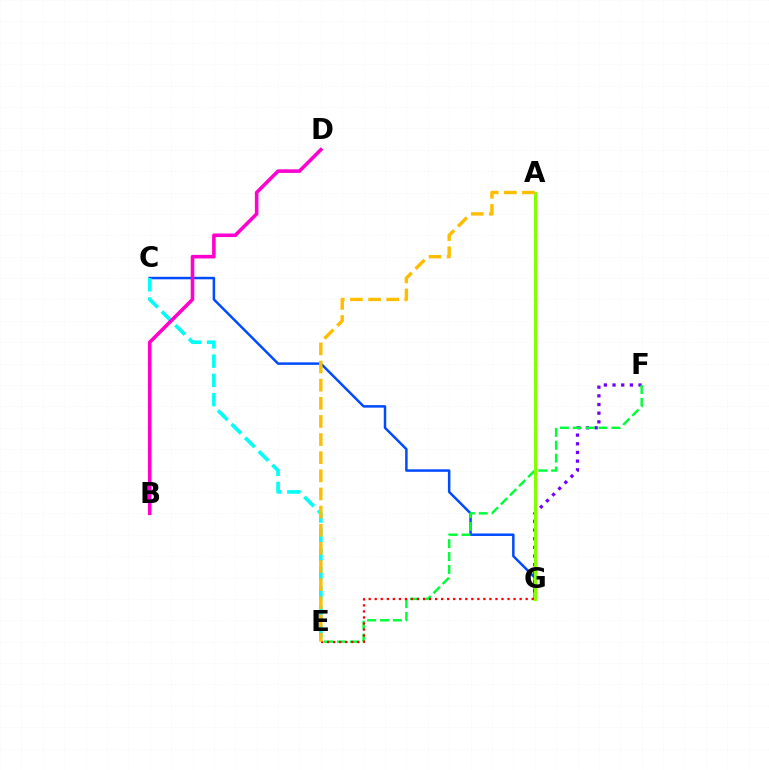{('C', 'G'): [{'color': '#004bff', 'line_style': 'solid', 'thickness': 1.8}], ('F', 'G'): [{'color': '#7200ff', 'line_style': 'dotted', 'thickness': 2.35}], ('E', 'F'): [{'color': '#00ff39', 'line_style': 'dashed', 'thickness': 1.75}], ('C', 'E'): [{'color': '#00fff6', 'line_style': 'dashed', 'thickness': 2.61}], ('B', 'D'): [{'color': '#ff00cf', 'line_style': 'solid', 'thickness': 2.58}], ('E', 'G'): [{'color': '#ff0000', 'line_style': 'dotted', 'thickness': 1.64}], ('A', 'G'): [{'color': '#84ff00', 'line_style': 'solid', 'thickness': 2.28}], ('A', 'E'): [{'color': '#ffbd00', 'line_style': 'dashed', 'thickness': 2.46}]}